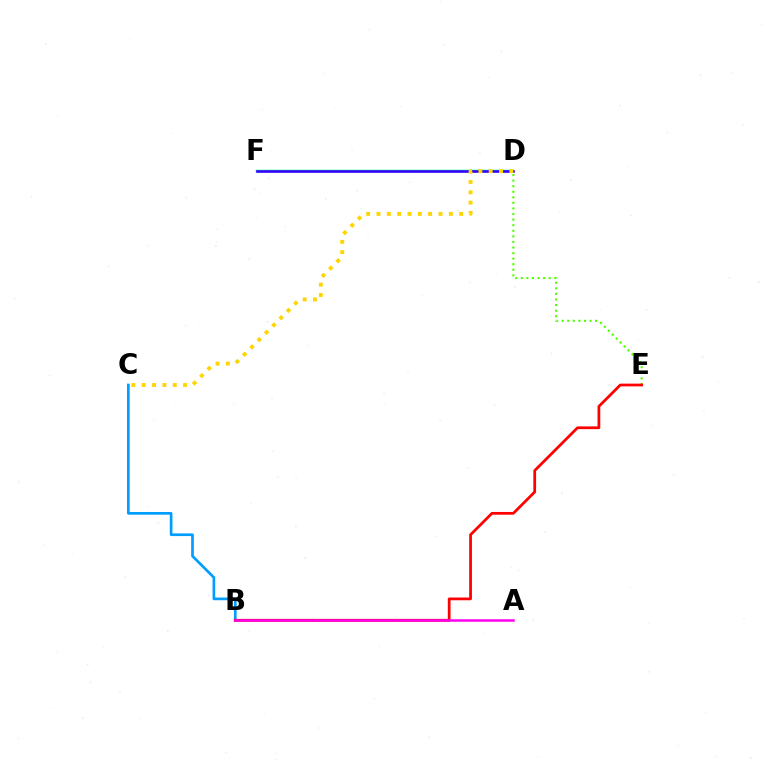{('B', 'C'): [{'color': '#009eff', 'line_style': 'solid', 'thickness': 1.94}], ('D', 'F'): [{'color': '#00ff86', 'line_style': 'solid', 'thickness': 1.78}, {'color': '#3700ff', 'line_style': 'solid', 'thickness': 1.87}], ('D', 'E'): [{'color': '#4fff00', 'line_style': 'dotted', 'thickness': 1.51}], ('C', 'D'): [{'color': '#ffd500', 'line_style': 'dotted', 'thickness': 2.81}], ('B', 'E'): [{'color': '#ff0000', 'line_style': 'solid', 'thickness': 1.97}], ('A', 'B'): [{'color': '#ff00ed', 'line_style': 'solid', 'thickness': 1.8}]}